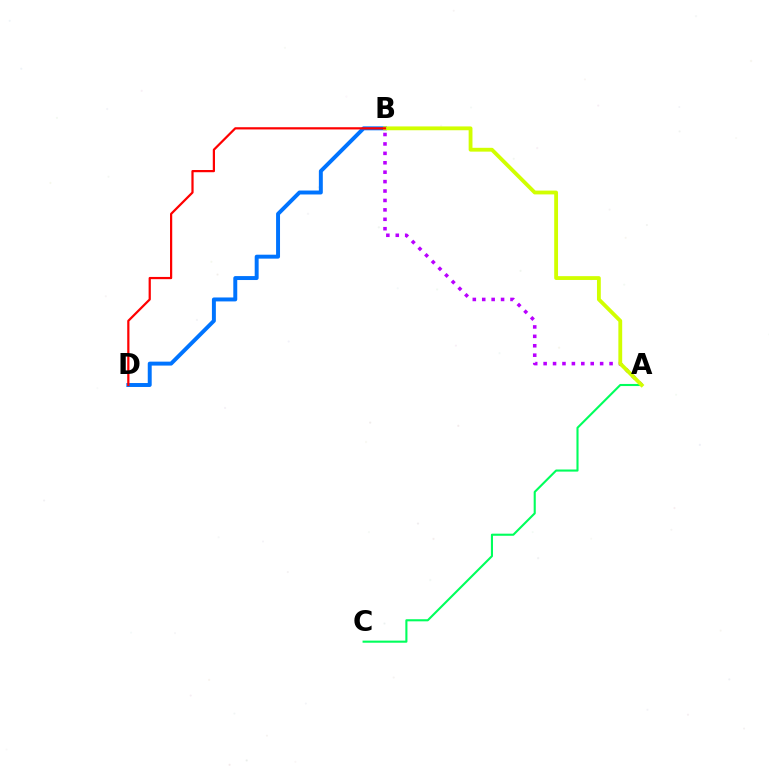{('A', 'B'): [{'color': '#b900ff', 'line_style': 'dotted', 'thickness': 2.56}, {'color': '#d1ff00', 'line_style': 'solid', 'thickness': 2.75}], ('A', 'C'): [{'color': '#00ff5c', 'line_style': 'solid', 'thickness': 1.51}], ('B', 'D'): [{'color': '#0074ff', 'line_style': 'solid', 'thickness': 2.84}, {'color': '#ff0000', 'line_style': 'solid', 'thickness': 1.6}]}